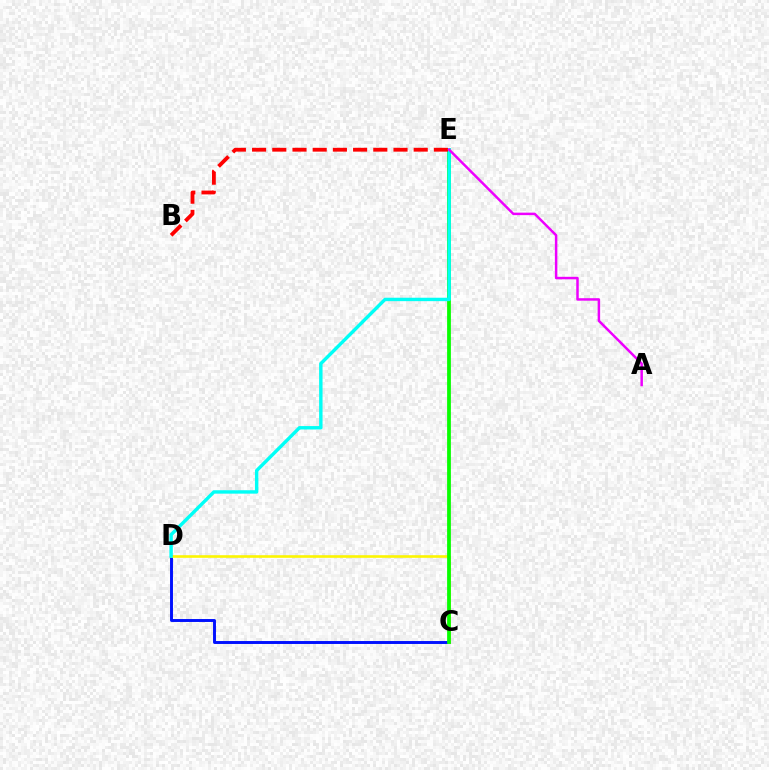{('C', 'D'): [{'color': '#0010ff', 'line_style': 'solid', 'thickness': 2.11}, {'color': '#fcf500', 'line_style': 'solid', 'thickness': 1.88}], ('C', 'E'): [{'color': '#08ff00', 'line_style': 'solid', 'thickness': 2.72}], ('D', 'E'): [{'color': '#00fff6', 'line_style': 'solid', 'thickness': 2.46}], ('B', 'E'): [{'color': '#ff0000', 'line_style': 'dashed', 'thickness': 2.74}], ('A', 'E'): [{'color': '#ee00ff', 'line_style': 'solid', 'thickness': 1.79}]}